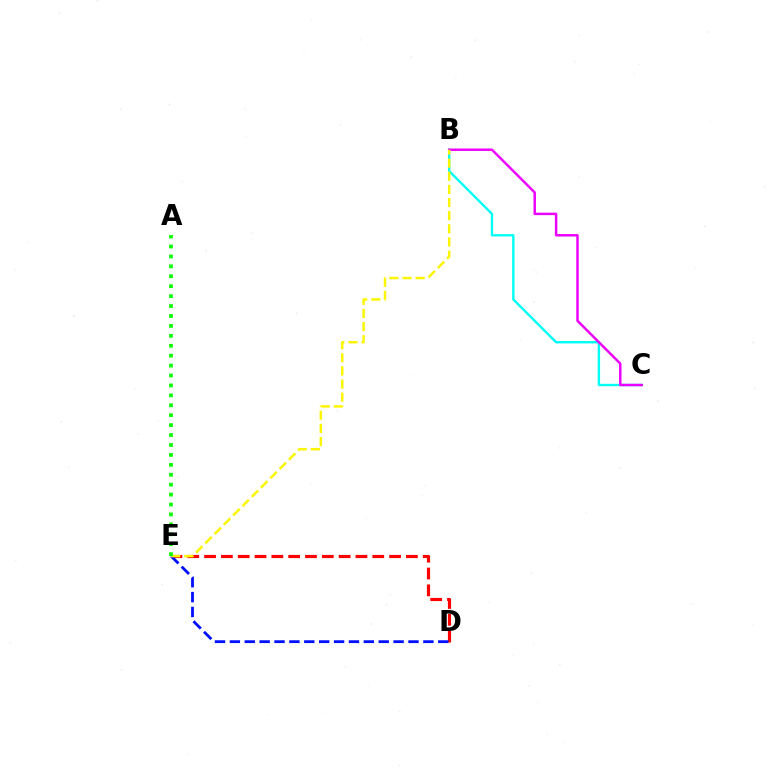{('D', 'E'): [{'color': '#ff0000', 'line_style': 'dashed', 'thickness': 2.28}, {'color': '#0010ff', 'line_style': 'dashed', 'thickness': 2.02}], ('B', 'C'): [{'color': '#00fff6', 'line_style': 'solid', 'thickness': 1.72}, {'color': '#ee00ff', 'line_style': 'solid', 'thickness': 1.78}], ('B', 'E'): [{'color': '#fcf500', 'line_style': 'dashed', 'thickness': 1.79}], ('A', 'E'): [{'color': '#08ff00', 'line_style': 'dotted', 'thickness': 2.7}]}